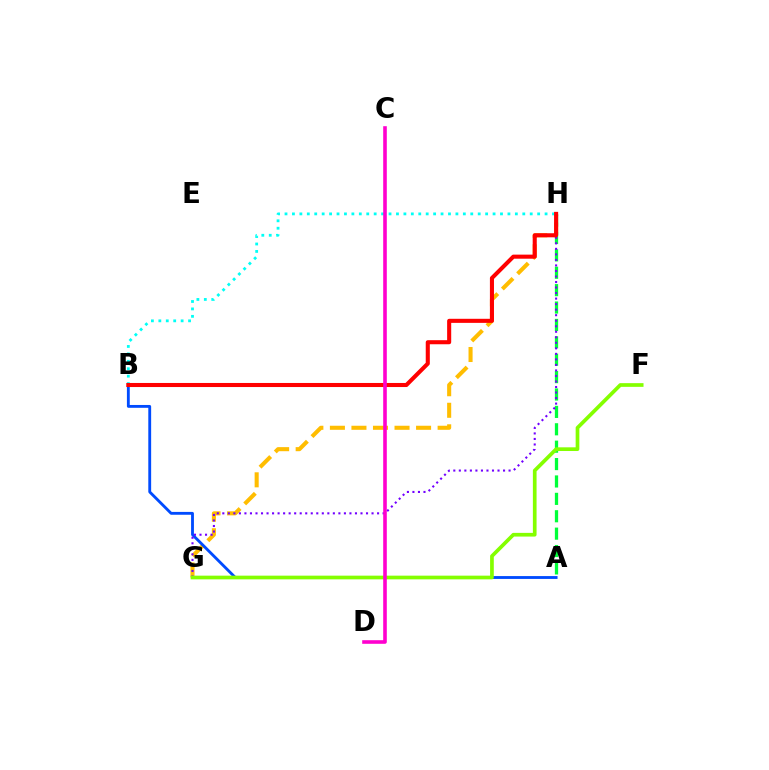{('G', 'H'): [{'color': '#ffbd00', 'line_style': 'dashed', 'thickness': 2.93}, {'color': '#7200ff', 'line_style': 'dotted', 'thickness': 1.5}], ('A', 'H'): [{'color': '#00ff39', 'line_style': 'dashed', 'thickness': 2.36}], ('A', 'B'): [{'color': '#004bff', 'line_style': 'solid', 'thickness': 2.05}], ('B', 'H'): [{'color': '#00fff6', 'line_style': 'dotted', 'thickness': 2.02}, {'color': '#ff0000', 'line_style': 'solid', 'thickness': 2.93}], ('F', 'G'): [{'color': '#84ff00', 'line_style': 'solid', 'thickness': 2.66}], ('C', 'D'): [{'color': '#ff00cf', 'line_style': 'solid', 'thickness': 2.6}]}